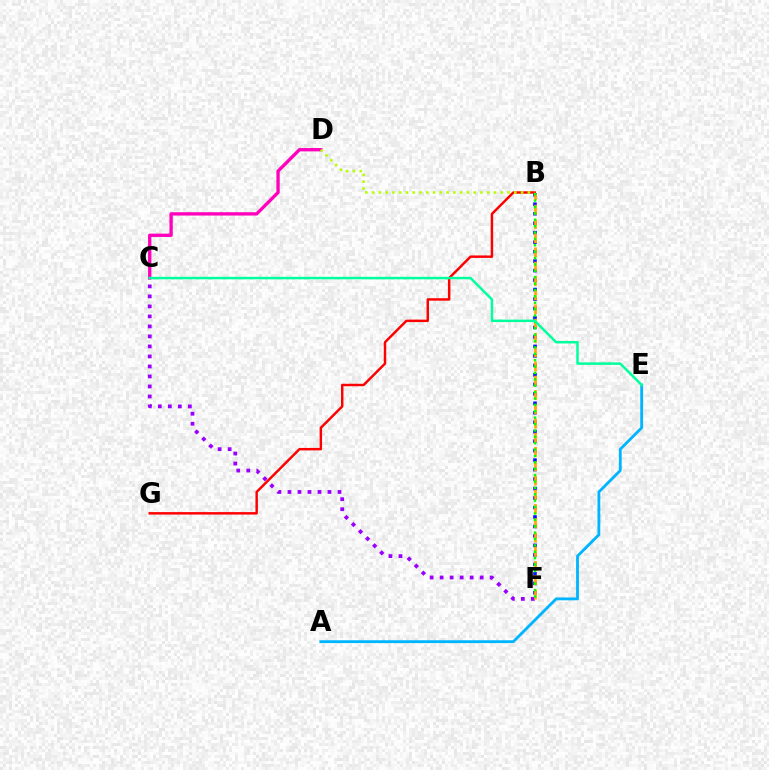{('C', 'F'): [{'color': '#9b00ff', 'line_style': 'dotted', 'thickness': 2.72}], ('B', 'F'): [{'color': '#0010ff', 'line_style': 'dotted', 'thickness': 2.57}, {'color': '#ffa500', 'line_style': 'dashed', 'thickness': 1.94}, {'color': '#08ff00', 'line_style': 'dotted', 'thickness': 1.73}], ('A', 'E'): [{'color': '#00b5ff', 'line_style': 'solid', 'thickness': 2.03}], ('B', 'G'): [{'color': '#ff0000', 'line_style': 'solid', 'thickness': 1.77}], ('C', 'D'): [{'color': '#ff00bd', 'line_style': 'solid', 'thickness': 2.39}], ('B', 'D'): [{'color': '#b3ff00', 'line_style': 'dotted', 'thickness': 1.84}], ('C', 'E'): [{'color': '#00ff9d', 'line_style': 'solid', 'thickness': 1.79}]}